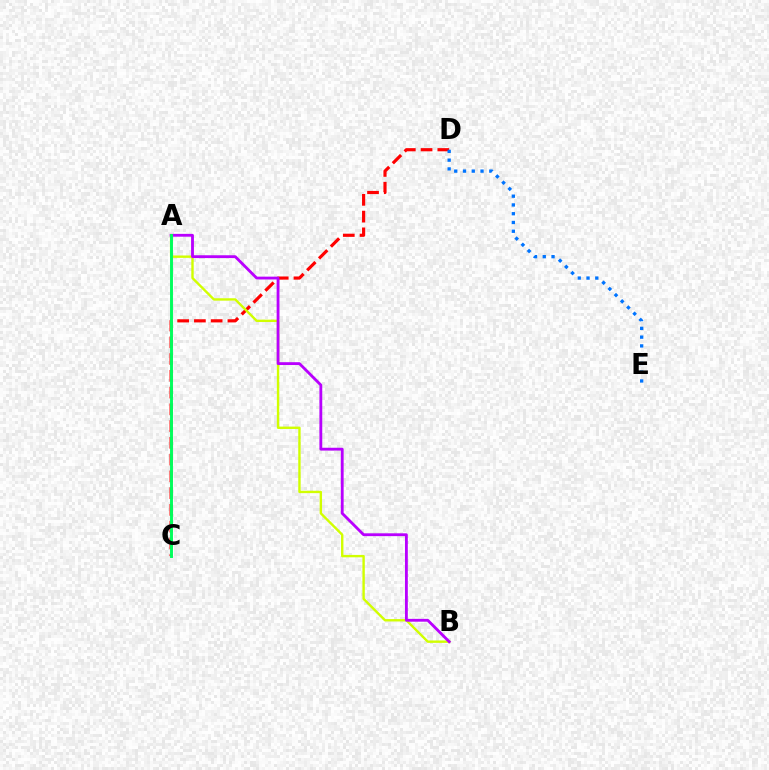{('C', 'D'): [{'color': '#ff0000', 'line_style': 'dashed', 'thickness': 2.28}], ('A', 'B'): [{'color': '#d1ff00', 'line_style': 'solid', 'thickness': 1.72}, {'color': '#b900ff', 'line_style': 'solid', 'thickness': 2.04}], ('D', 'E'): [{'color': '#0074ff', 'line_style': 'dotted', 'thickness': 2.38}], ('A', 'C'): [{'color': '#00ff5c', 'line_style': 'solid', 'thickness': 2.1}]}